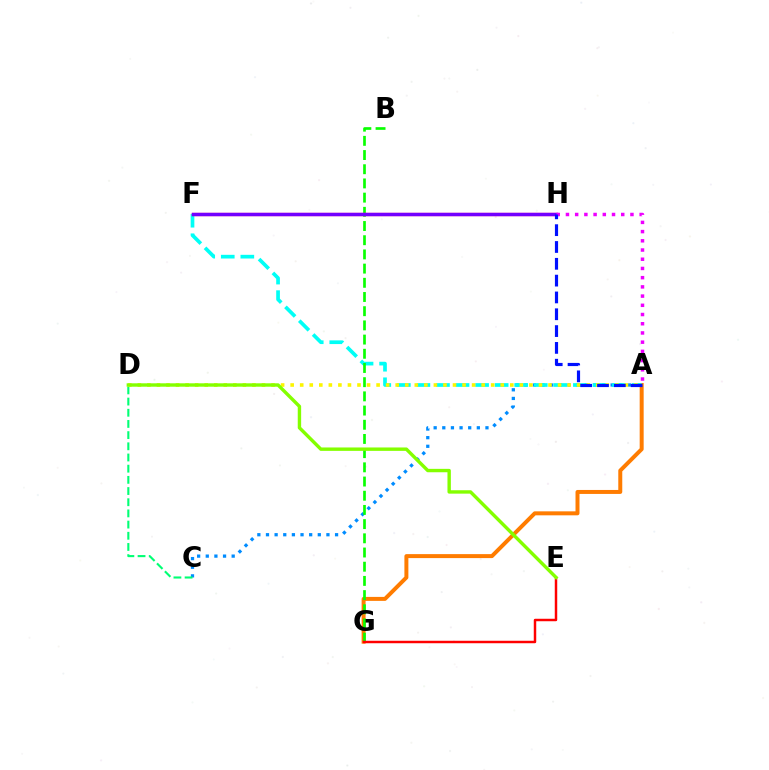{('A', 'C'): [{'color': '#008cff', 'line_style': 'dotted', 'thickness': 2.35}], ('A', 'G'): [{'color': '#ff7c00', 'line_style': 'solid', 'thickness': 2.86}], ('C', 'D'): [{'color': '#00ff74', 'line_style': 'dashed', 'thickness': 1.52}], ('A', 'F'): [{'color': '#00fff6', 'line_style': 'dashed', 'thickness': 2.66}], ('B', 'G'): [{'color': '#08ff00', 'line_style': 'dashed', 'thickness': 1.93}], ('F', 'H'): [{'color': '#ff0094', 'line_style': 'solid', 'thickness': 2.42}, {'color': '#7200ff', 'line_style': 'solid', 'thickness': 2.39}], ('E', 'G'): [{'color': '#ff0000', 'line_style': 'solid', 'thickness': 1.78}], ('A', 'H'): [{'color': '#ee00ff', 'line_style': 'dotted', 'thickness': 2.5}, {'color': '#0010ff', 'line_style': 'dashed', 'thickness': 2.28}], ('A', 'D'): [{'color': '#fcf500', 'line_style': 'dotted', 'thickness': 2.59}], ('D', 'E'): [{'color': '#84ff00', 'line_style': 'solid', 'thickness': 2.45}]}